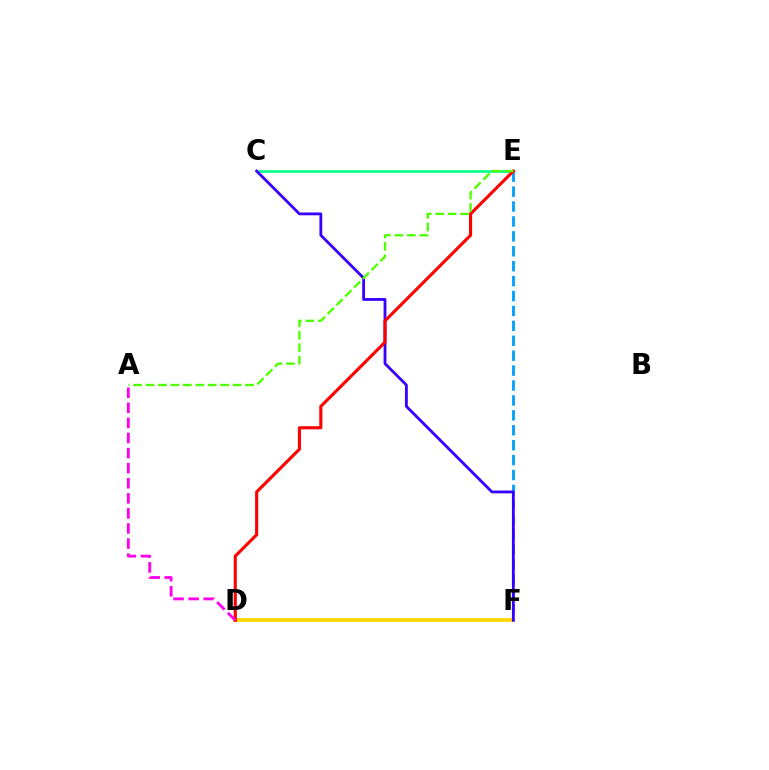{('C', 'E'): [{'color': '#00ff86', 'line_style': 'solid', 'thickness': 1.89}], ('D', 'F'): [{'color': '#ffd500', 'line_style': 'solid', 'thickness': 2.7}], ('E', 'F'): [{'color': '#009eff', 'line_style': 'dashed', 'thickness': 2.03}], ('C', 'F'): [{'color': '#3700ff', 'line_style': 'solid', 'thickness': 2.02}], ('D', 'E'): [{'color': '#ff0000', 'line_style': 'solid', 'thickness': 2.24}], ('A', 'E'): [{'color': '#4fff00', 'line_style': 'dashed', 'thickness': 1.69}], ('A', 'D'): [{'color': '#ff00ed', 'line_style': 'dashed', 'thickness': 2.05}]}